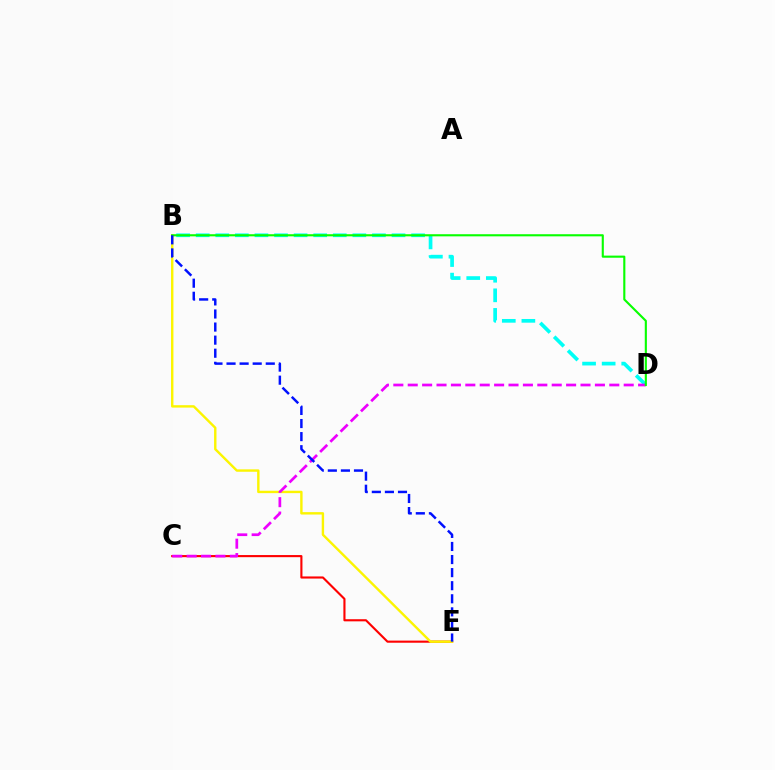{('C', 'E'): [{'color': '#ff0000', 'line_style': 'solid', 'thickness': 1.53}], ('B', 'E'): [{'color': '#fcf500', 'line_style': 'solid', 'thickness': 1.73}, {'color': '#0010ff', 'line_style': 'dashed', 'thickness': 1.78}], ('B', 'D'): [{'color': '#00fff6', 'line_style': 'dashed', 'thickness': 2.66}, {'color': '#08ff00', 'line_style': 'solid', 'thickness': 1.53}], ('C', 'D'): [{'color': '#ee00ff', 'line_style': 'dashed', 'thickness': 1.96}]}